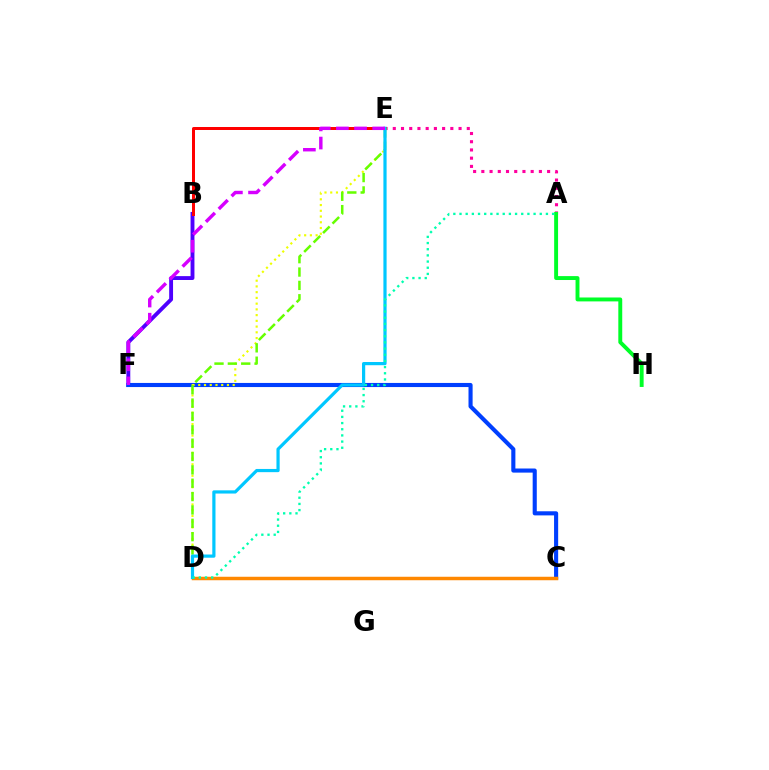{('B', 'F'): [{'color': '#4f00ff', 'line_style': 'solid', 'thickness': 2.79}], ('A', 'E'): [{'color': '#ff00a0', 'line_style': 'dotted', 'thickness': 2.23}], ('C', 'F'): [{'color': '#003fff', 'line_style': 'solid', 'thickness': 2.96}], ('C', 'D'): [{'color': '#ff8800', 'line_style': 'solid', 'thickness': 2.5}], ('B', 'E'): [{'color': '#ff0000', 'line_style': 'solid', 'thickness': 2.16}], ('D', 'E'): [{'color': '#eeff00', 'line_style': 'dotted', 'thickness': 1.56}, {'color': '#66ff00', 'line_style': 'dashed', 'thickness': 1.81}, {'color': '#00c7ff', 'line_style': 'solid', 'thickness': 2.31}], ('A', 'H'): [{'color': '#00ff27', 'line_style': 'solid', 'thickness': 2.82}], ('A', 'D'): [{'color': '#00ffaf', 'line_style': 'dotted', 'thickness': 1.68}], ('E', 'F'): [{'color': '#d600ff', 'line_style': 'dashed', 'thickness': 2.46}]}